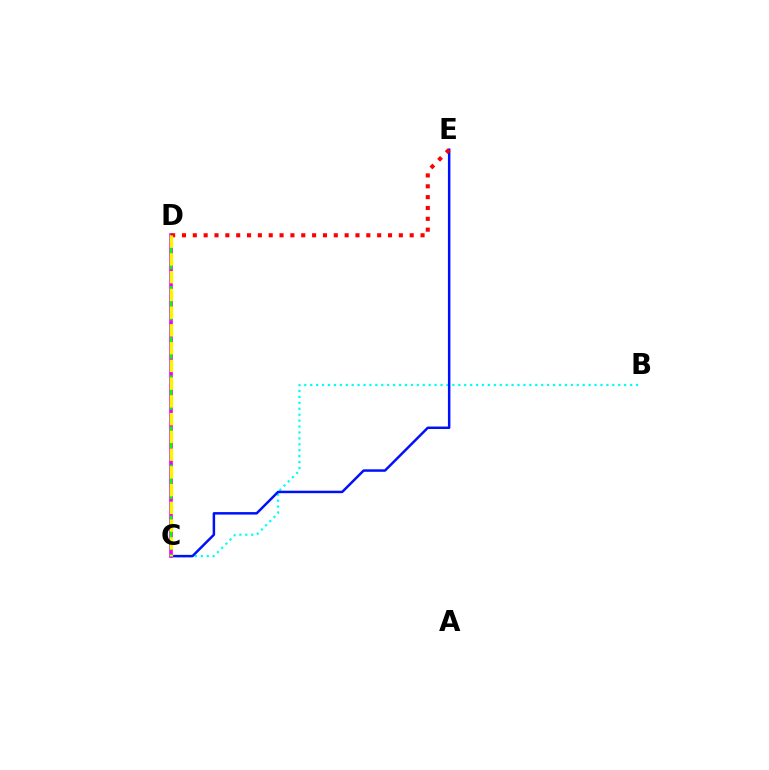{('B', 'C'): [{'color': '#00fff6', 'line_style': 'dotted', 'thickness': 1.61}], ('C', 'E'): [{'color': '#0010ff', 'line_style': 'solid', 'thickness': 1.79}], ('C', 'D'): [{'color': '#ee00ff', 'line_style': 'solid', 'thickness': 2.6}, {'color': '#08ff00', 'line_style': 'dashed', 'thickness': 1.73}, {'color': '#fcf500', 'line_style': 'dashed', 'thickness': 2.41}], ('D', 'E'): [{'color': '#ff0000', 'line_style': 'dotted', 'thickness': 2.95}]}